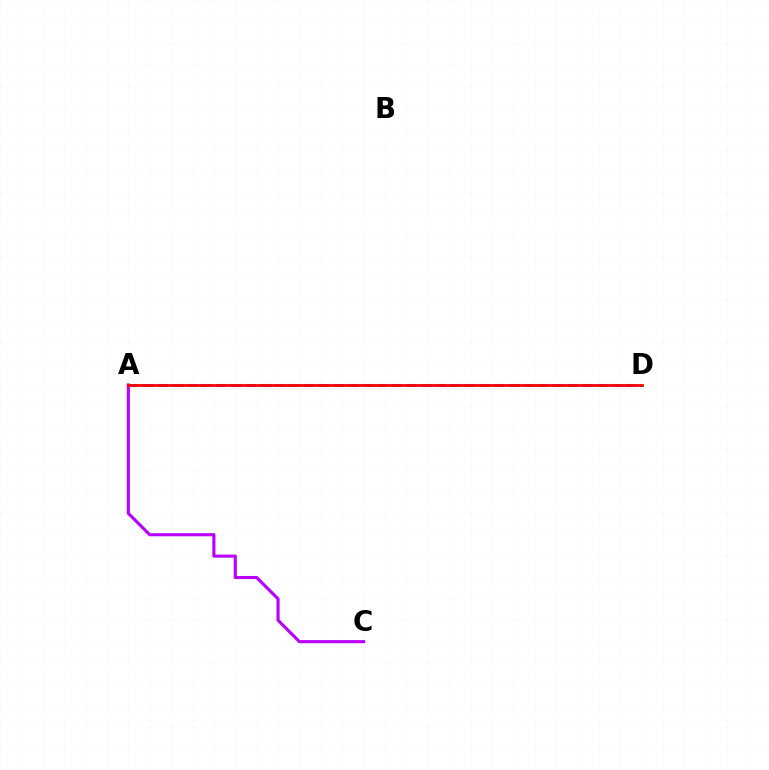{('A', 'D'): [{'color': '#00ff5c', 'line_style': 'dotted', 'thickness': 1.57}, {'color': '#d1ff00', 'line_style': 'dotted', 'thickness': 1.91}, {'color': '#0074ff', 'line_style': 'dashed', 'thickness': 1.99}, {'color': '#ff0000', 'line_style': 'solid', 'thickness': 1.98}], ('A', 'C'): [{'color': '#b900ff', 'line_style': 'solid', 'thickness': 2.24}]}